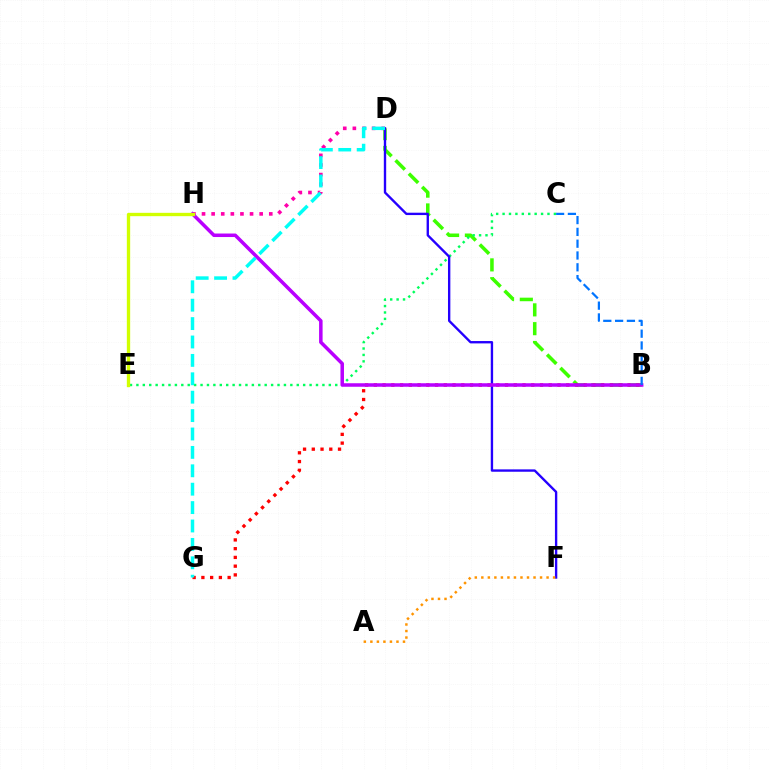{('B', 'D'): [{'color': '#3dff00', 'line_style': 'dashed', 'thickness': 2.56}], ('C', 'E'): [{'color': '#00ff5c', 'line_style': 'dotted', 'thickness': 1.74}], ('D', 'H'): [{'color': '#ff00ac', 'line_style': 'dotted', 'thickness': 2.61}], ('D', 'F'): [{'color': '#2500ff', 'line_style': 'solid', 'thickness': 1.7}], ('B', 'G'): [{'color': '#ff0000', 'line_style': 'dotted', 'thickness': 2.38}], ('B', 'H'): [{'color': '#b900ff', 'line_style': 'solid', 'thickness': 2.53}], ('A', 'F'): [{'color': '#ff9400', 'line_style': 'dotted', 'thickness': 1.77}], ('D', 'G'): [{'color': '#00fff6', 'line_style': 'dashed', 'thickness': 2.5}], ('E', 'H'): [{'color': '#d1ff00', 'line_style': 'solid', 'thickness': 2.4}], ('B', 'C'): [{'color': '#0074ff', 'line_style': 'dashed', 'thickness': 1.6}]}